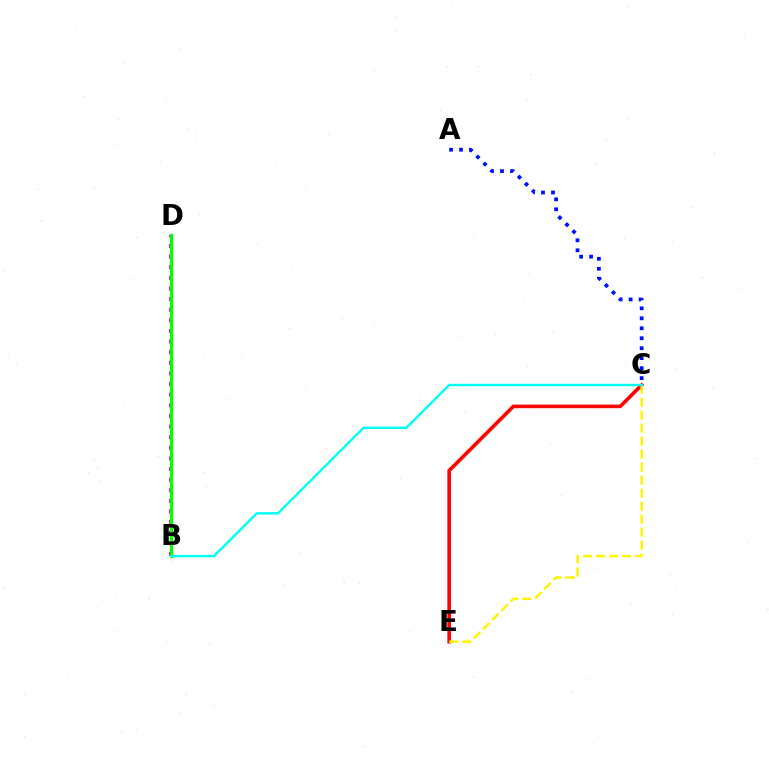{('C', 'E'): [{'color': '#ff0000', 'line_style': 'solid', 'thickness': 2.6}, {'color': '#fcf500', 'line_style': 'dashed', 'thickness': 1.77}], ('B', 'D'): [{'color': '#ee00ff', 'line_style': 'dotted', 'thickness': 2.89}, {'color': '#08ff00', 'line_style': 'solid', 'thickness': 2.32}], ('A', 'C'): [{'color': '#0010ff', 'line_style': 'dotted', 'thickness': 2.71}], ('B', 'C'): [{'color': '#00fff6', 'line_style': 'solid', 'thickness': 1.73}]}